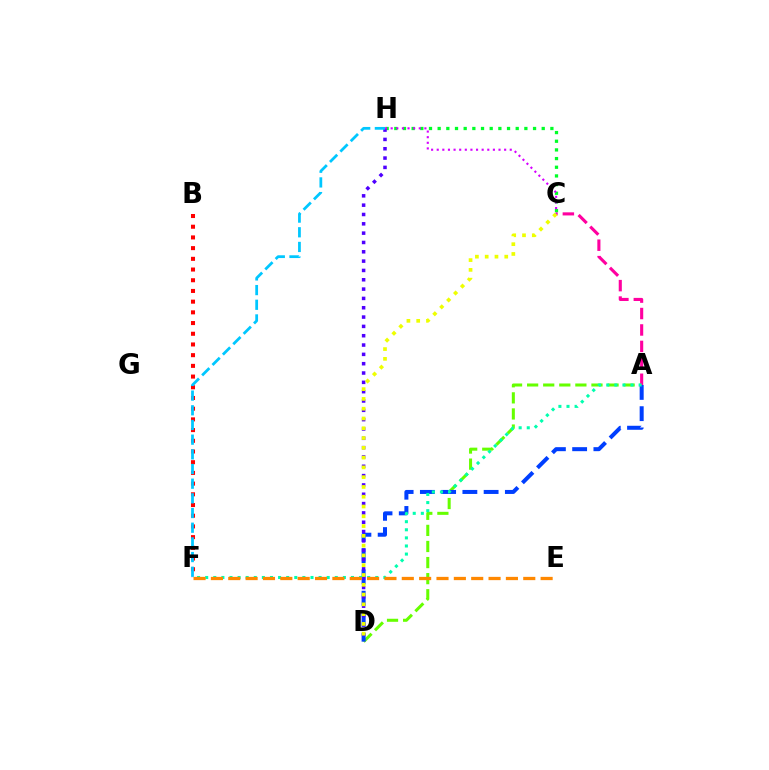{('A', 'D'): [{'color': '#66ff00', 'line_style': 'dashed', 'thickness': 2.19}, {'color': '#003fff', 'line_style': 'dashed', 'thickness': 2.89}], ('A', 'C'): [{'color': '#ff00a0', 'line_style': 'dashed', 'thickness': 2.23}], ('C', 'H'): [{'color': '#00ff27', 'line_style': 'dotted', 'thickness': 2.36}, {'color': '#d600ff', 'line_style': 'dotted', 'thickness': 1.53}], ('B', 'F'): [{'color': '#ff0000', 'line_style': 'dotted', 'thickness': 2.91}], ('D', 'H'): [{'color': '#4f00ff', 'line_style': 'dotted', 'thickness': 2.53}], ('C', 'D'): [{'color': '#eeff00', 'line_style': 'dotted', 'thickness': 2.66}], ('F', 'H'): [{'color': '#00c7ff', 'line_style': 'dashed', 'thickness': 1.99}], ('A', 'F'): [{'color': '#00ffaf', 'line_style': 'dotted', 'thickness': 2.2}], ('E', 'F'): [{'color': '#ff8800', 'line_style': 'dashed', 'thickness': 2.36}]}